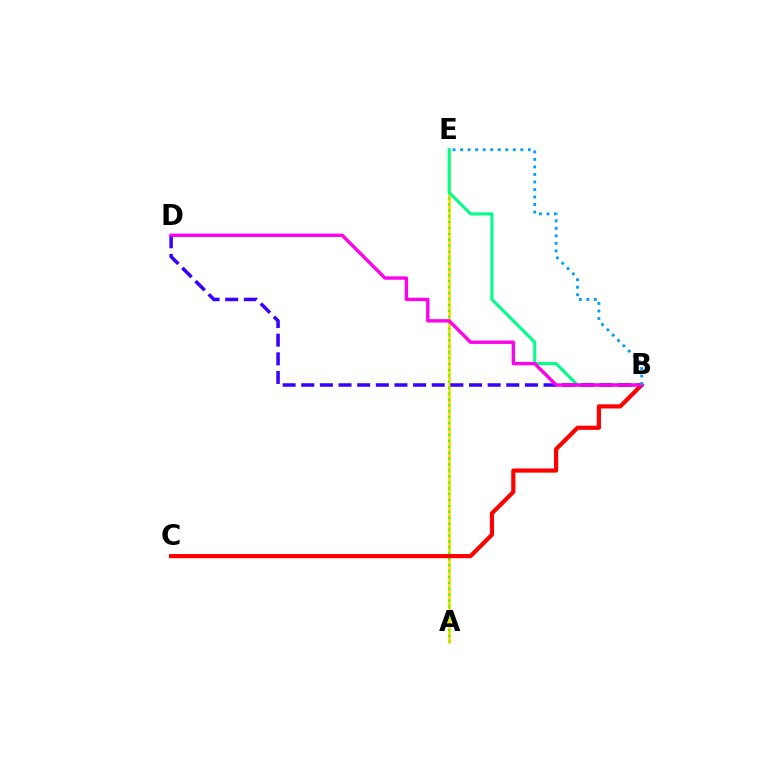{('A', 'E'): [{'color': '#ffd500', 'line_style': 'solid', 'thickness': 1.93}, {'color': '#4fff00', 'line_style': 'dotted', 'thickness': 1.61}], ('B', 'E'): [{'color': '#00ff86', 'line_style': 'solid', 'thickness': 2.2}, {'color': '#009eff', 'line_style': 'dotted', 'thickness': 2.04}], ('B', 'C'): [{'color': '#ff0000', 'line_style': 'solid', 'thickness': 3.0}], ('B', 'D'): [{'color': '#3700ff', 'line_style': 'dashed', 'thickness': 2.53}, {'color': '#ff00ed', 'line_style': 'solid', 'thickness': 2.42}]}